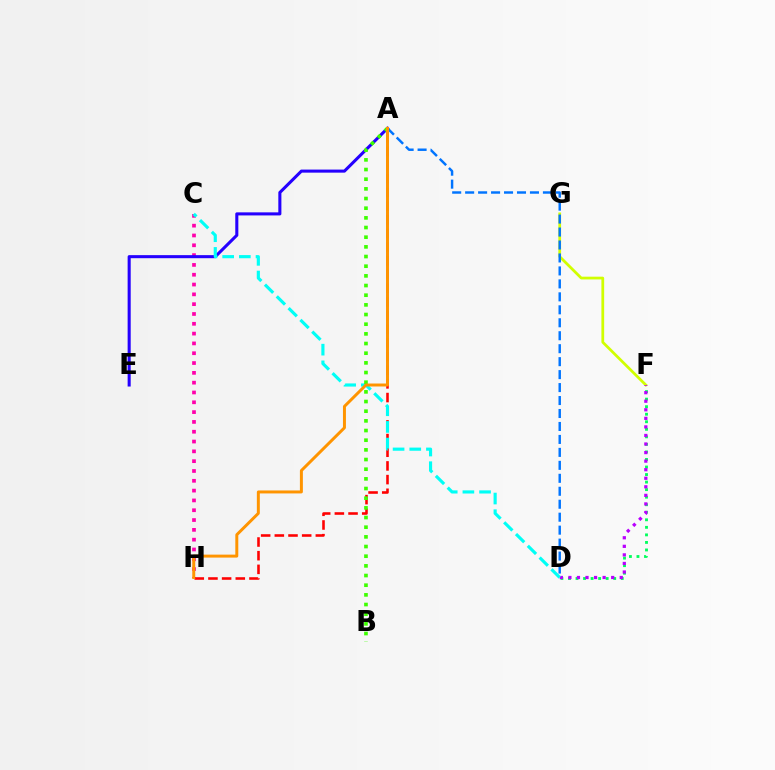{('C', 'H'): [{'color': '#ff00ac', 'line_style': 'dotted', 'thickness': 2.67}], ('A', 'E'): [{'color': '#2500ff', 'line_style': 'solid', 'thickness': 2.21}], ('A', 'H'): [{'color': '#ff0000', 'line_style': 'dashed', 'thickness': 1.86}, {'color': '#ff9400', 'line_style': 'solid', 'thickness': 2.14}], ('F', 'G'): [{'color': '#d1ff00', 'line_style': 'solid', 'thickness': 1.98}], ('D', 'F'): [{'color': '#00ff5c', 'line_style': 'dotted', 'thickness': 2.05}, {'color': '#b900ff', 'line_style': 'dotted', 'thickness': 2.33}], ('C', 'D'): [{'color': '#00fff6', 'line_style': 'dashed', 'thickness': 2.26}], ('A', 'D'): [{'color': '#0074ff', 'line_style': 'dashed', 'thickness': 1.76}], ('A', 'B'): [{'color': '#3dff00', 'line_style': 'dotted', 'thickness': 2.63}]}